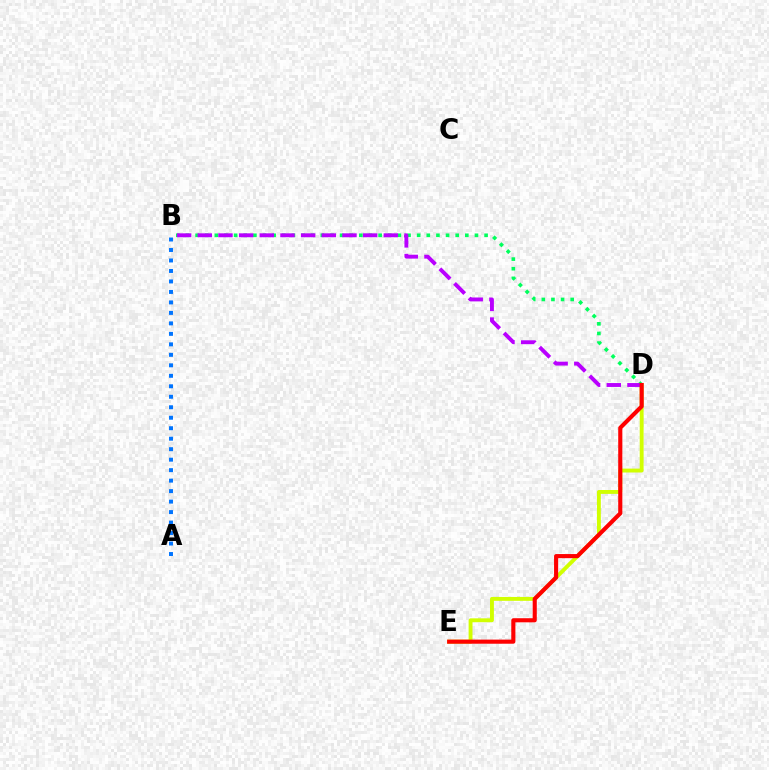{('D', 'E'): [{'color': '#d1ff00', 'line_style': 'solid', 'thickness': 2.8}, {'color': '#ff0000', 'line_style': 'solid', 'thickness': 2.96}], ('B', 'D'): [{'color': '#00ff5c', 'line_style': 'dotted', 'thickness': 2.62}, {'color': '#b900ff', 'line_style': 'dashed', 'thickness': 2.81}], ('A', 'B'): [{'color': '#0074ff', 'line_style': 'dotted', 'thickness': 2.85}]}